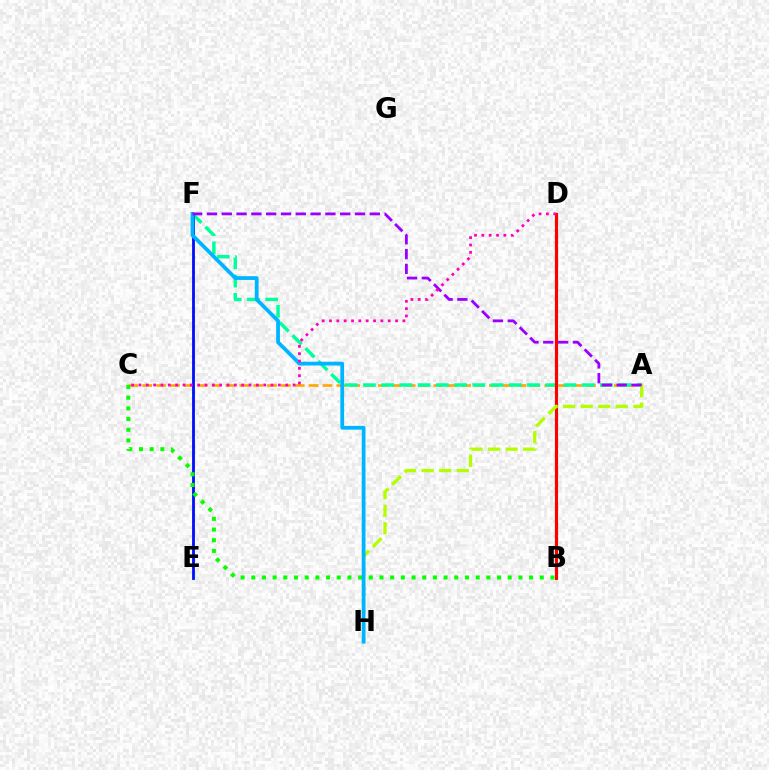{('A', 'C'): [{'color': '#ffa500', 'line_style': 'dashed', 'thickness': 1.88}], ('A', 'F'): [{'color': '#00ff9d', 'line_style': 'dashed', 'thickness': 2.48}, {'color': '#9b00ff', 'line_style': 'dashed', 'thickness': 2.01}], ('E', 'F'): [{'color': '#0010ff', 'line_style': 'solid', 'thickness': 2.03}], ('B', 'D'): [{'color': '#ff0000', 'line_style': 'solid', 'thickness': 2.28}], ('B', 'C'): [{'color': '#08ff00', 'line_style': 'dotted', 'thickness': 2.9}], ('A', 'H'): [{'color': '#b3ff00', 'line_style': 'dashed', 'thickness': 2.39}], ('F', 'H'): [{'color': '#00b5ff', 'line_style': 'solid', 'thickness': 2.72}], ('C', 'D'): [{'color': '#ff00bd', 'line_style': 'dotted', 'thickness': 1.99}]}